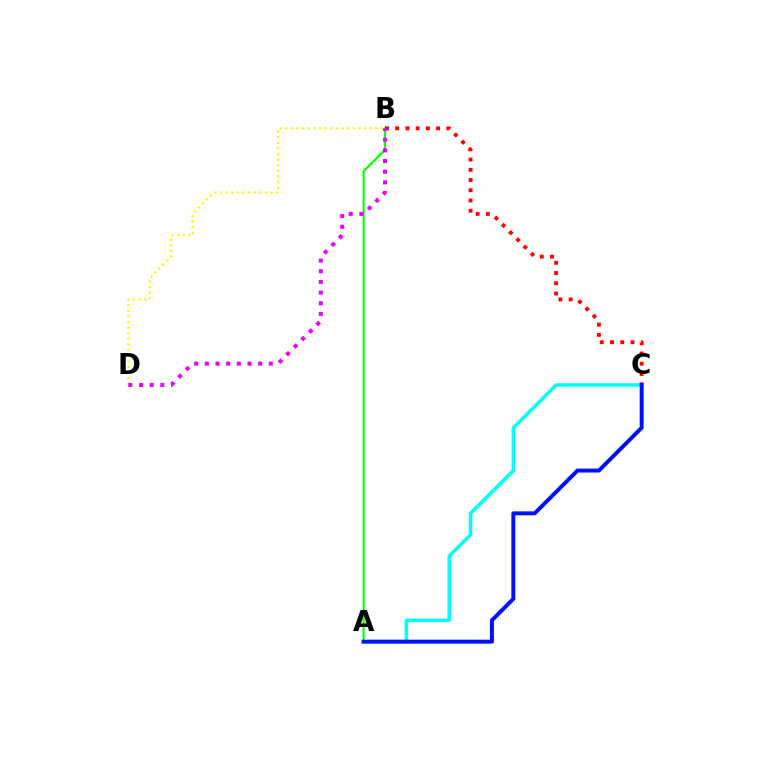{('A', 'B'): [{'color': '#08ff00', 'line_style': 'solid', 'thickness': 1.53}], ('B', 'C'): [{'color': '#ff0000', 'line_style': 'dotted', 'thickness': 2.78}], ('B', 'D'): [{'color': '#fcf500', 'line_style': 'dotted', 'thickness': 1.53}, {'color': '#ee00ff', 'line_style': 'dotted', 'thickness': 2.9}], ('A', 'C'): [{'color': '#00fff6', 'line_style': 'solid', 'thickness': 2.55}, {'color': '#0010ff', 'line_style': 'solid', 'thickness': 2.84}]}